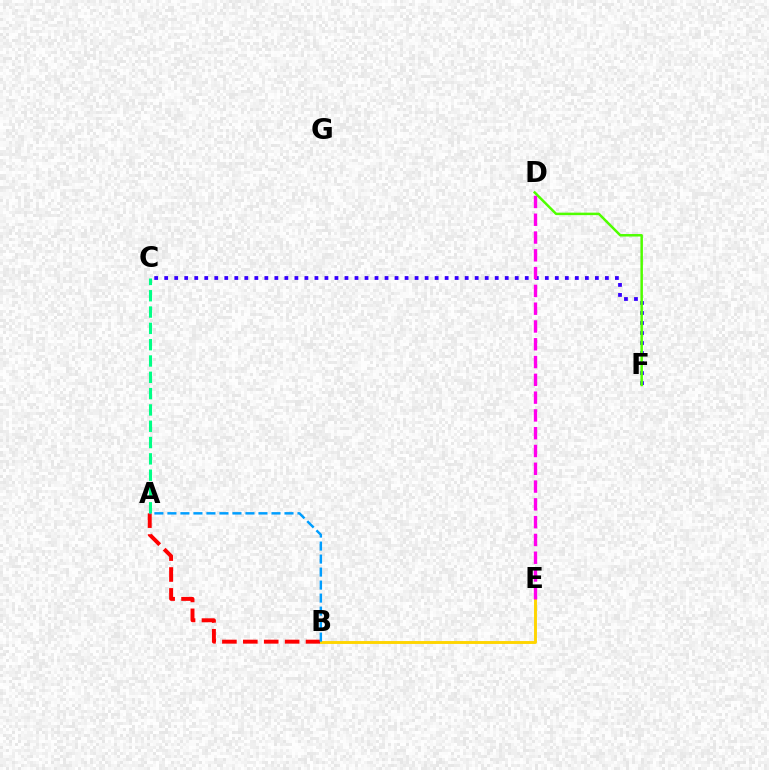{('A', 'B'): [{'color': '#ff0000', 'line_style': 'dashed', 'thickness': 2.84}, {'color': '#009eff', 'line_style': 'dashed', 'thickness': 1.77}], ('C', 'F'): [{'color': '#3700ff', 'line_style': 'dotted', 'thickness': 2.72}], ('B', 'E'): [{'color': '#ffd500', 'line_style': 'solid', 'thickness': 2.09}], ('A', 'C'): [{'color': '#00ff86', 'line_style': 'dashed', 'thickness': 2.22}], ('D', 'E'): [{'color': '#ff00ed', 'line_style': 'dashed', 'thickness': 2.42}], ('D', 'F'): [{'color': '#4fff00', 'line_style': 'solid', 'thickness': 1.79}]}